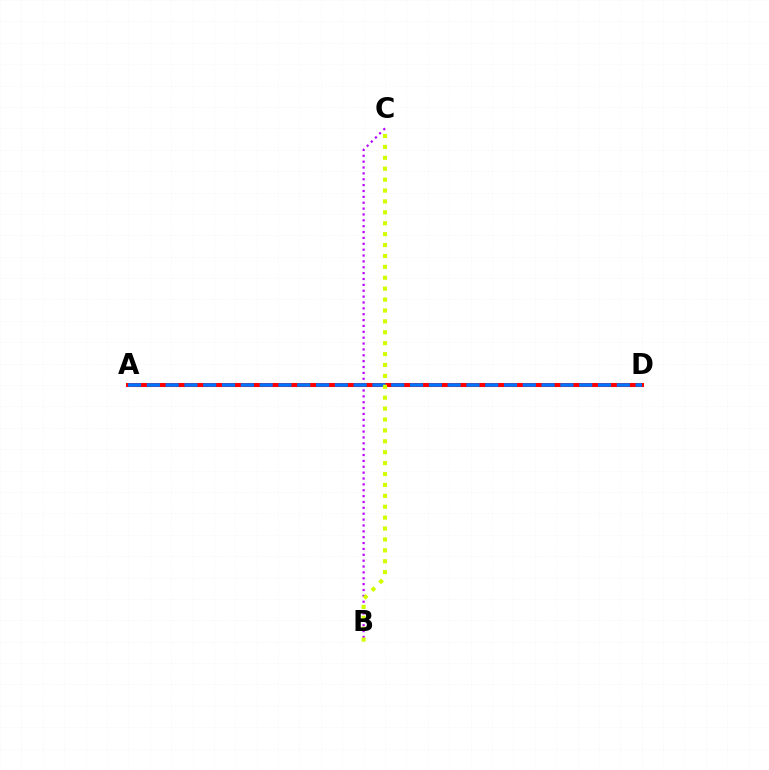{('A', 'D'): [{'color': '#00ff5c', 'line_style': 'dashed', 'thickness': 2.67}, {'color': '#ff0000', 'line_style': 'solid', 'thickness': 2.92}, {'color': '#0074ff', 'line_style': 'dashed', 'thickness': 2.55}], ('B', 'C'): [{'color': '#b900ff', 'line_style': 'dotted', 'thickness': 1.59}, {'color': '#d1ff00', 'line_style': 'dotted', 'thickness': 2.96}]}